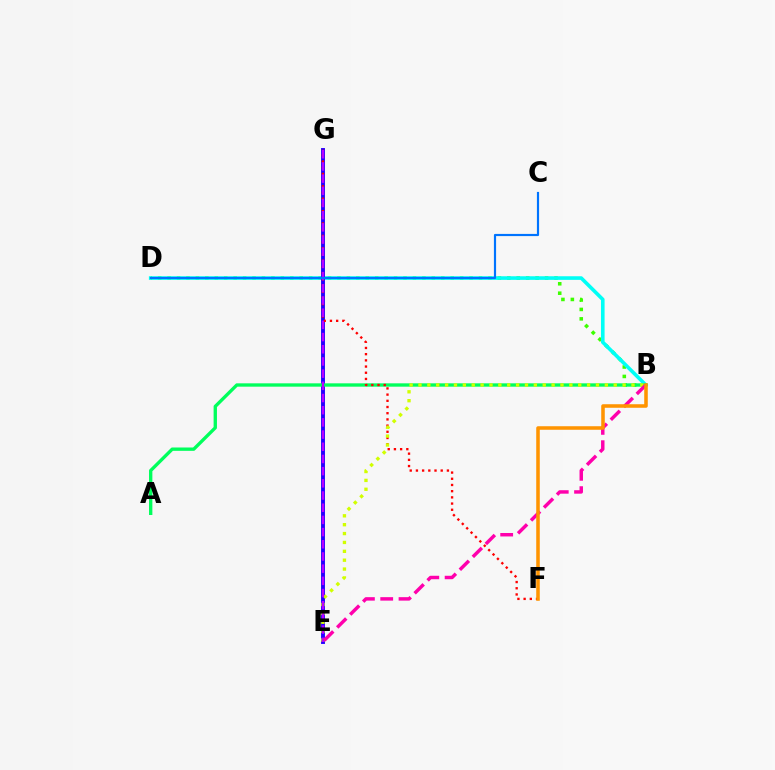{('B', 'D'): [{'color': '#3dff00', 'line_style': 'dotted', 'thickness': 2.56}, {'color': '#00fff6', 'line_style': 'solid', 'thickness': 2.6}], ('E', 'G'): [{'color': '#2500ff', 'line_style': 'solid', 'thickness': 2.81}, {'color': '#b900ff', 'line_style': 'dashed', 'thickness': 1.66}], ('A', 'B'): [{'color': '#00ff5c', 'line_style': 'solid', 'thickness': 2.4}], ('F', 'G'): [{'color': '#ff0000', 'line_style': 'dotted', 'thickness': 1.68}], ('B', 'E'): [{'color': '#d1ff00', 'line_style': 'dotted', 'thickness': 2.41}, {'color': '#ff00ac', 'line_style': 'dashed', 'thickness': 2.49}], ('B', 'F'): [{'color': '#ff9400', 'line_style': 'solid', 'thickness': 2.55}], ('C', 'D'): [{'color': '#0074ff', 'line_style': 'solid', 'thickness': 1.57}]}